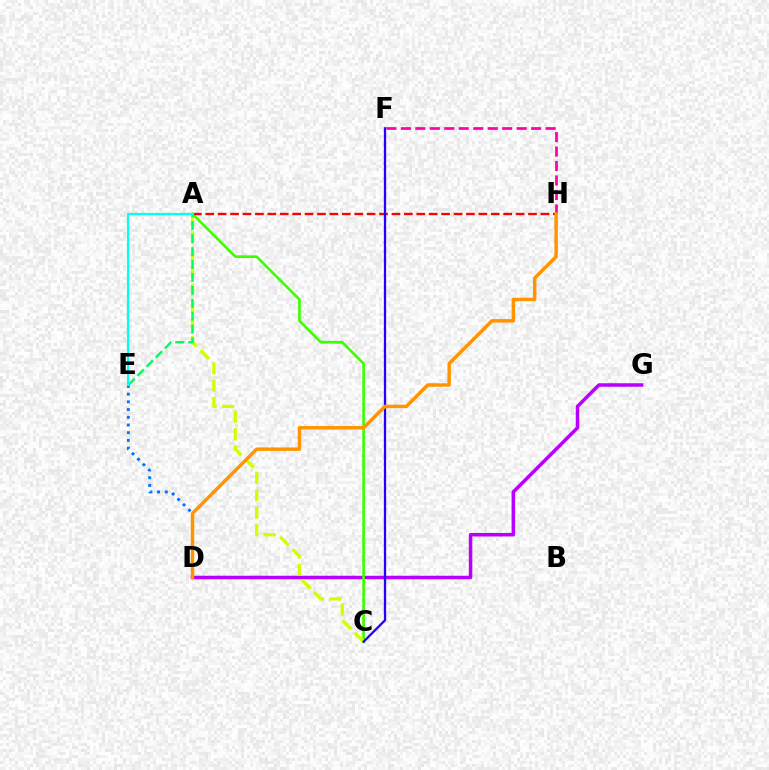{('D', 'G'): [{'color': '#b900ff', 'line_style': 'solid', 'thickness': 2.52}], ('A', 'C'): [{'color': '#3dff00', 'line_style': 'solid', 'thickness': 1.92}, {'color': '#d1ff00', 'line_style': 'dashed', 'thickness': 2.37}], ('D', 'E'): [{'color': '#0074ff', 'line_style': 'dotted', 'thickness': 2.09}], ('A', 'H'): [{'color': '#ff0000', 'line_style': 'dashed', 'thickness': 1.69}], ('C', 'F'): [{'color': '#2500ff', 'line_style': 'solid', 'thickness': 1.63}], ('A', 'E'): [{'color': '#00ff5c', 'line_style': 'dashed', 'thickness': 1.76}, {'color': '#00fff6', 'line_style': 'solid', 'thickness': 1.58}], ('F', 'H'): [{'color': '#ff00ac', 'line_style': 'dashed', 'thickness': 1.97}], ('D', 'H'): [{'color': '#ff9400', 'line_style': 'solid', 'thickness': 2.48}]}